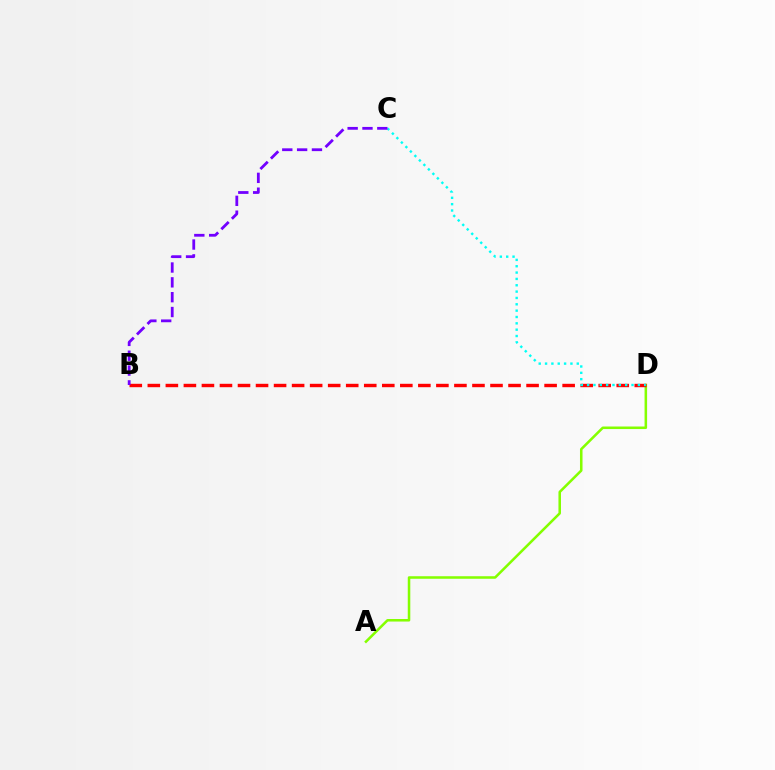{('A', 'D'): [{'color': '#84ff00', 'line_style': 'solid', 'thickness': 1.83}], ('B', 'D'): [{'color': '#ff0000', 'line_style': 'dashed', 'thickness': 2.45}], ('C', 'D'): [{'color': '#00fff6', 'line_style': 'dotted', 'thickness': 1.72}], ('B', 'C'): [{'color': '#7200ff', 'line_style': 'dashed', 'thickness': 2.02}]}